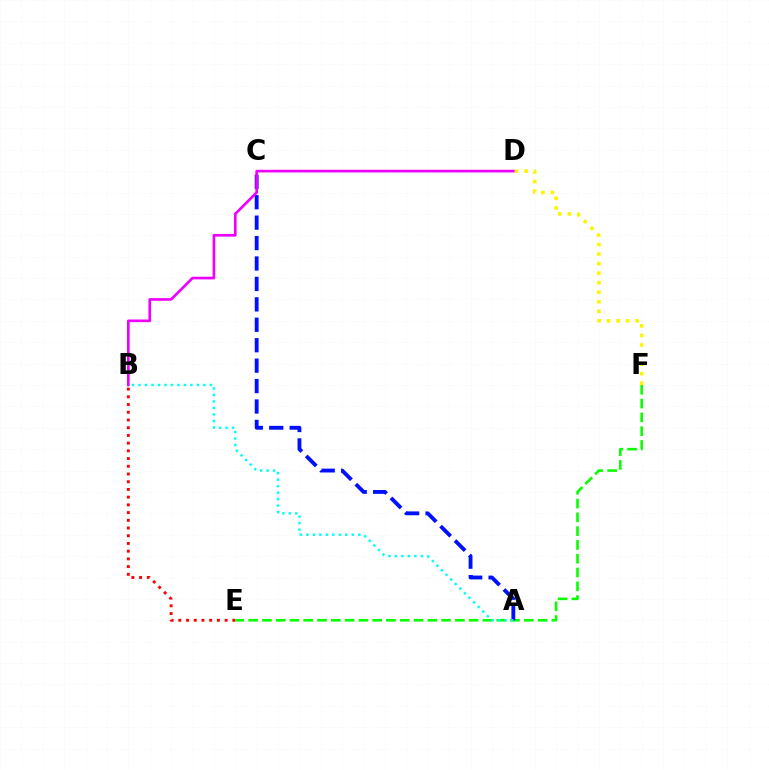{('B', 'E'): [{'color': '#ff0000', 'line_style': 'dotted', 'thickness': 2.1}], ('E', 'F'): [{'color': '#08ff00', 'line_style': 'dashed', 'thickness': 1.87}], ('A', 'C'): [{'color': '#0010ff', 'line_style': 'dashed', 'thickness': 2.78}], ('D', 'F'): [{'color': '#fcf500', 'line_style': 'dotted', 'thickness': 2.59}], ('B', 'D'): [{'color': '#ee00ff', 'line_style': 'solid', 'thickness': 1.91}], ('A', 'B'): [{'color': '#00fff6', 'line_style': 'dotted', 'thickness': 1.76}]}